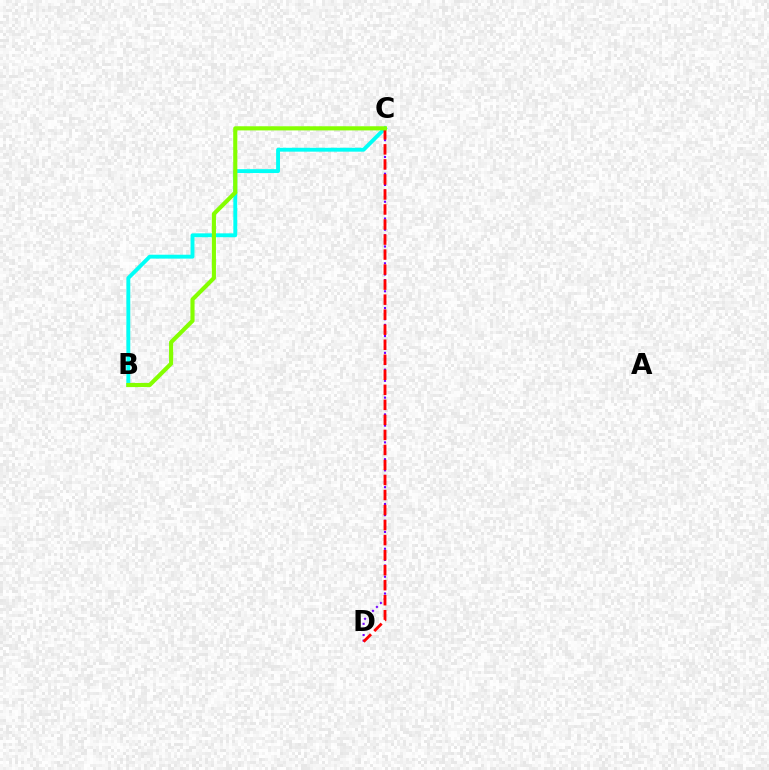{('B', 'C'): [{'color': '#00fff6', 'line_style': 'solid', 'thickness': 2.79}, {'color': '#84ff00', 'line_style': 'solid', 'thickness': 2.98}], ('C', 'D'): [{'color': '#7200ff', 'line_style': 'dotted', 'thickness': 1.52}, {'color': '#ff0000', 'line_style': 'dashed', 'thickness': 2.04}]}